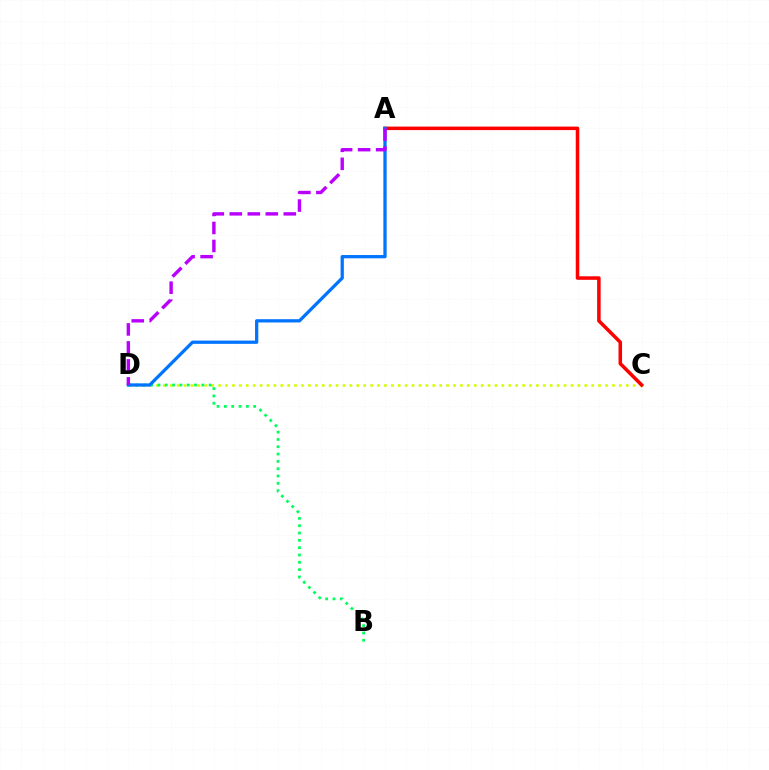{('C', 'D'): [{'color': '#d1ff00', 'line_style': 'dotted', 'thickness': 1.88}], ('A', 'C'): [{'color': '#ff0000', 'line_style': 'solid', 'thickness': 2.54}], ('B', 'D'): [{'color': '#00ff5c', 'line_style': 'dotted', 'thickness': 1.99}], ('A', 'D'): [{'color': '#0074ff', 'line_style': 'solid', 'thickness': 2.35}, {'color': '#b900ff', 'line_style': 'dashed', 'thickness': 2.44}]}